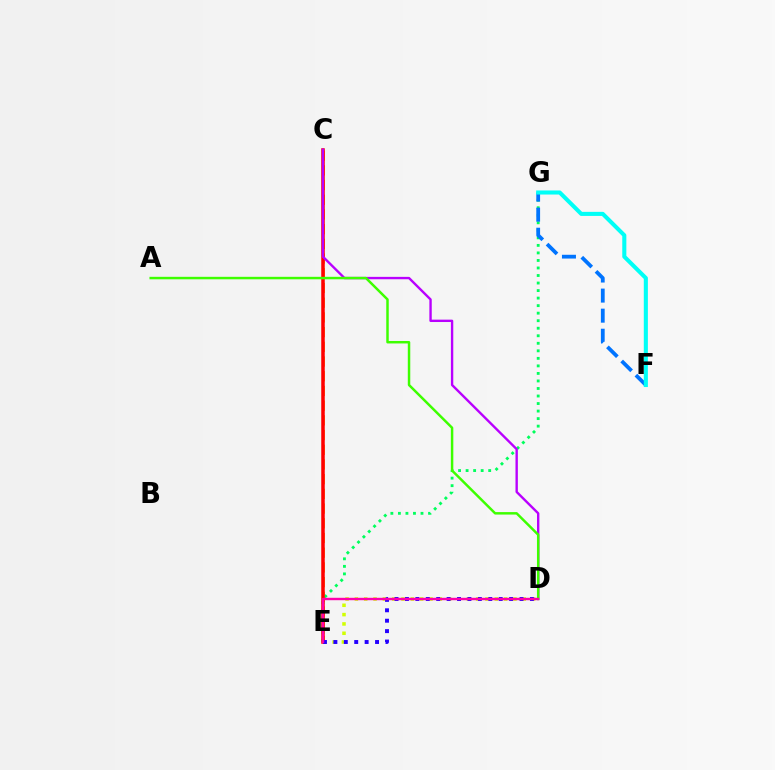{('C', 'E'): [{'color': '#ff9400', 'line_style': 'dashed', 'thickness': 2.0}, {'color': '#ff0000', 'line_style': 'solid', 'thickness': 2.52}], ('E', 'G'): [{'color': '#00ff5c', 'line_style': 'dotted', 'thickness': 2.05}], ('D', 'E'): [{'color': '#d1ff00', 'line_style': 'dotted', 'thickness': 2.53}, {'color': '#2500ff', 'line_style': 'dotted', 'thickness': 2.83}, {'color': '#ff00ac', 'line_style': 'solid', 'thickness': 1.74}], ('F', 'G'): [{'color': '#0074ff', 'line_style': 'dashed', 'thickness': 2.73}, {'color': '#00fff6', 'line_style': 'solid', 'thickness': 2.93}], ('C', 'D'): [{'color': '#b900ff', 'line_style': 'solid', 'thickness': 1.71}], ('A', 'D'): [{'color': '#3dff00', 'line_style': 'solid', 'thickness': 1.78}]}